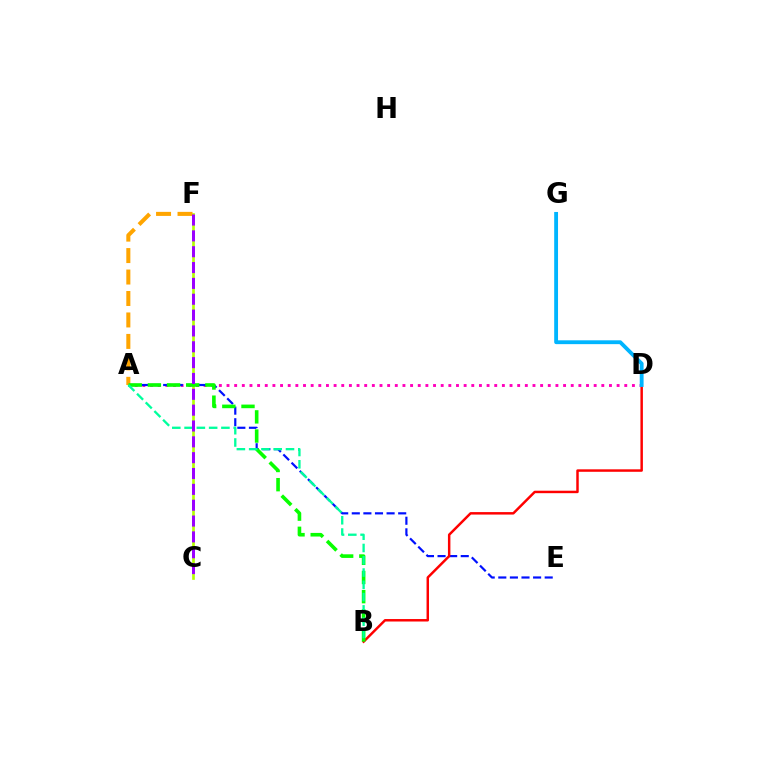{('A', 'D'): [{'color': '#ff00bd', 'line_style': 'dotted', 'thickness': 2.08}], ('C', 'F'): [{'color': '#b3ff00', 'line_style': 'solid', 'thickness': 1.92}, {'color': '#9b00ff', 'line_style': 'dashed', 'thickness': 2.15}], ('A', 'E'): [{'color': '#0010ff', 'line_style': 'dashed', 'thickness': 1.58}], ('B', 'D'): [{'color': '#ff0000', 'line_style': 'solid', 'thickness': 1.78}], ('A', 'F'): [{'color': '#ffa500', 'line_style': 'dashed', 'thickness': 2.92}], ('A', 'B'): [{'color': '#08ff00', 'line_style': 'dashed', 'thickness': 2.6}, {'color': '#00ff9d', 'line_style': 'dashed', 'thickness': 1.67}], ('D', 'G'): [{'color': '#00b5ff', 'line_style': 'solid', 'thickness': 2.76}]}